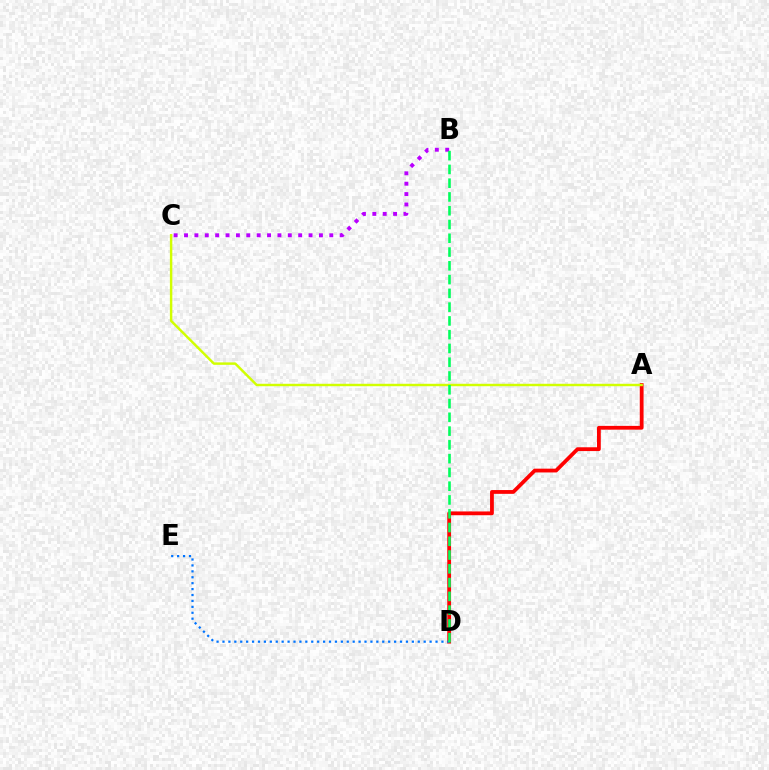{('A', 'D'): [{'color': '#ff0000', 'line_style': 'solid', 'thickness': 2.73}], ('B', 'C'): [{'color': '#b900ff', 'line_style': 'dotted', 'thickness': 2.82}], ('A', 'C'): [{'color': '#d1ff00', 'line_style': 'solid', 'thickness': 1.76}], ('D', 'E'): [{'color': '#0074ff', 'line_style': 'dotted', 'thickness': 1.61}], ('B', 'D'): [{'color': '#00ff5c', 'line_style': 'dashed', 'thickness': 1.87}]}